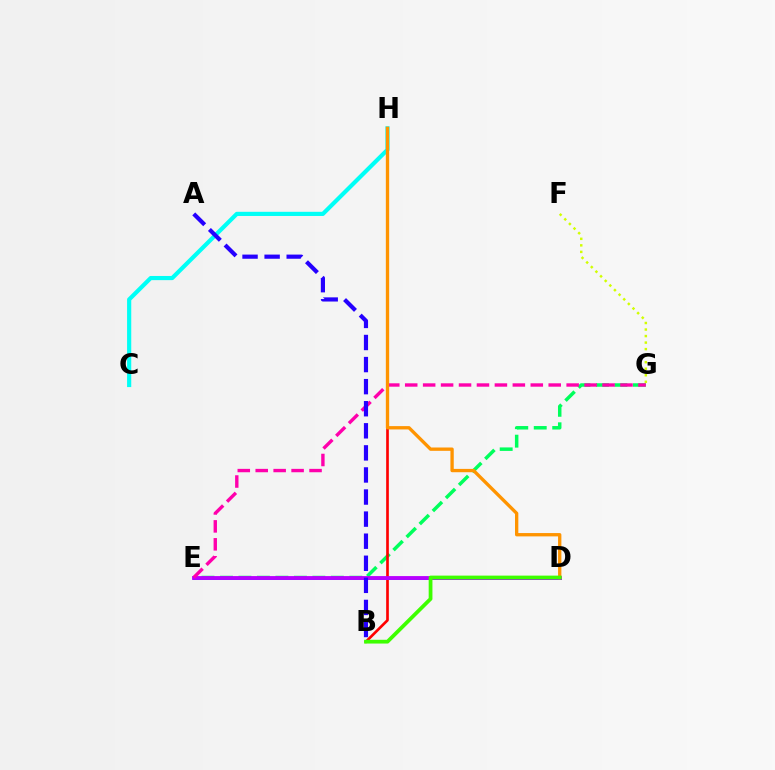{('E', 'G'): [{'color': '#00ff5c', 'line_style': 'dashed', 'thickness': 2.51}, {'color': '#ff00ac', 'line_style': 'dashed', 'thickness': 2.44}], ('B', 'H'): [{'color': '#ff0000', 'line_style': 'solid', 'thickness': 1.92}], ('F', 'G'): [{'color': '#d1ff00', 'line_style': 'dotted', 'thickness': 1.77}], ('D', 'E'): [{'color': '#0074ff', 'line_style': 'solid', 'thickness': 2.16}, {'color': '#b900ff', 'line_style': 'solid', 'thickness': 2.76}], ('C', 'H'): [{'color': '#00fff6', 'line_style': 'solid', 'thickness': 3.0}], ('D', 'H'): [{'color': '#ff9400', 'line_style': 'solid', 'thickness': 2.39}], ('A', 'B'): [{'color': '#2500ff', 'line_style': 'dashed', 'thickness': 3.0}], ('B', 'D'): [{'color': '#3dff00', 'line_style': 'solid', 'thickness': 2.71}]}